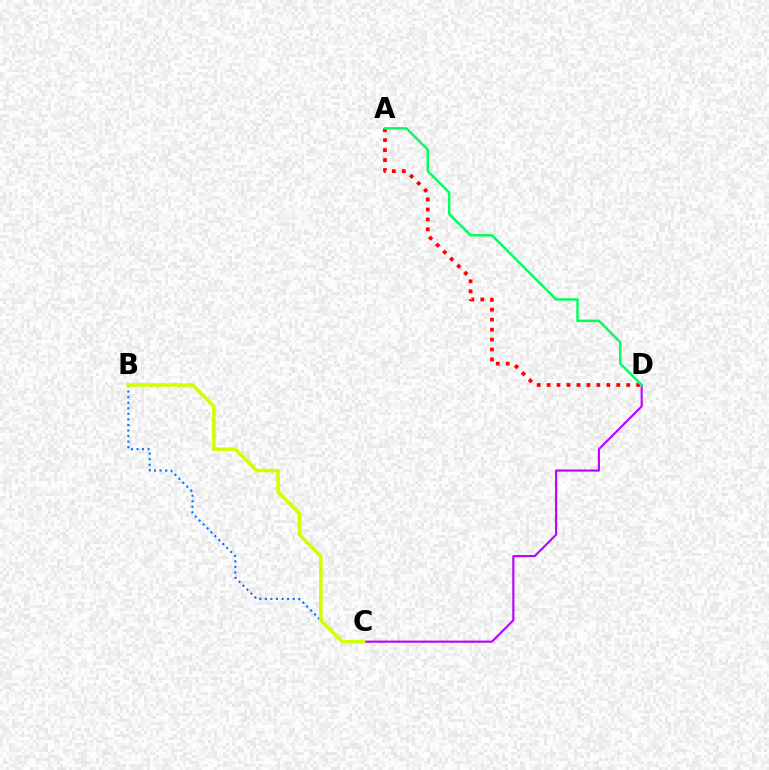{('B', 'C'): [{'color': '#0074ff', 'line_style': 'dotted', 'thickness': 1.51}, {'color': '#d1ff00', 'line_style': 'solid', 'thickness': 2.55}], ('A', 'D'): [{'color': '#ff0000', 'line_style': 'dotted', 'thickness': 2.7}, {'color': '#00ff5c', 'line_style': 'solid', 'thickness': 1.77}], ('C', 'D'): [{'color': '#b900ff', 'line_style': 'solid', 'thickness': 1.52}]}